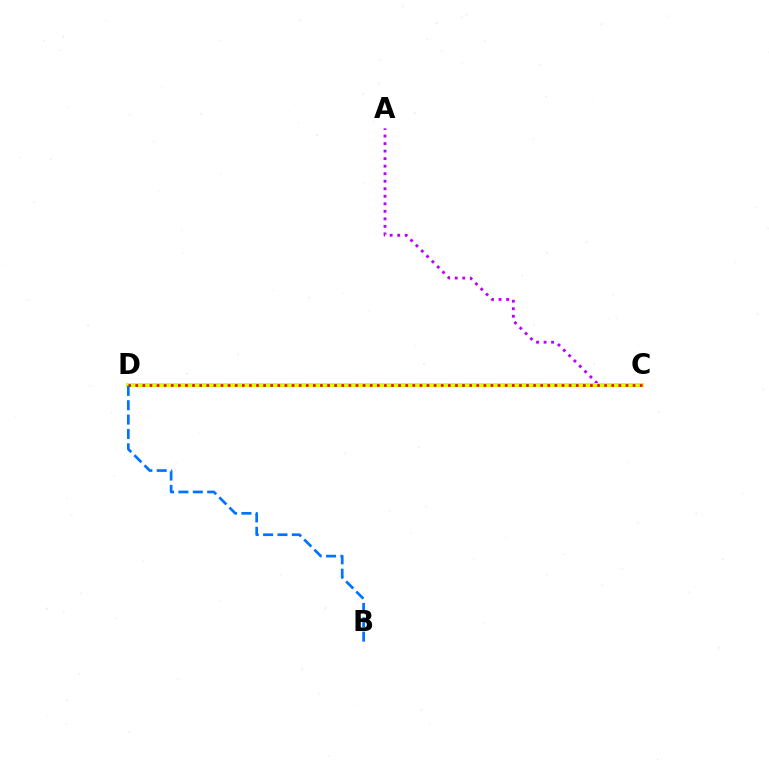{('A', 'C'): [{'color': '#b900ff', 'line_style': 'dotted', 'thickness': 2.04}], ('C', 'D'): [{'color': '#00ff5c', 'line_style': 'dotted', 'thickness': 2.58}, {'color': '#d1ff00', 'line_style': 'solid', 'thickness': 2.82}, {'color': '#ff0000', 'line_style': 'dotted', 'thickness': 1.93}], ('B', 'D'): [{'color': '#0074ff', 'line_style': 'dashed', 'thickness': 1.95}]}